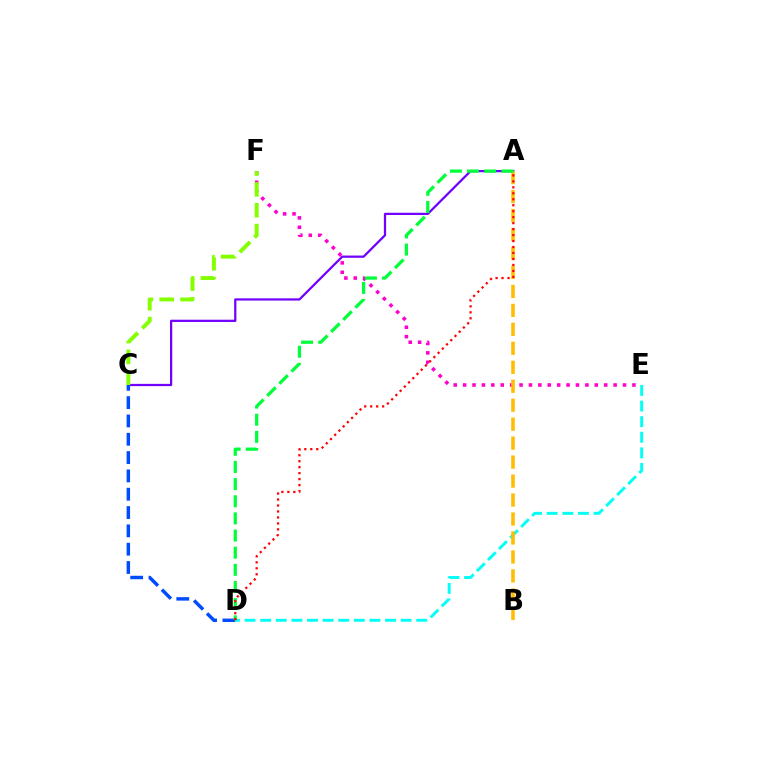{('E', 'F'): [{'color': '#ff00cf', 'line_style': 'dotted', 'thickness': 2.56}], ('A', 'C'): [{'color': '#7200ff', 'line_style': 'solid', 'thickness': 1.62}], ('C', 'D'): [{'color': '#004bff', 'line_style': 'dashed', 'thickness': 2.49}], ('D', 'E'): [{'color': '#00fff6', 'line_style': 'dashed', 'thickness': 2.12}], ('A', 'B'): [{'color': '#ffbd00', 'line_style': 'dashed', 'thickness': 2.58}], ('C', 'F'): [{'color': '#84ff00', 'line_style': 'dashed', 'thickness': 2.83}], ('A', 'D'): [{'color': '#00ff39', 'line_style': 'dashed', 'thickness': 2.33}, {'color': '#ff0000', 'line_style': 'dotted', 'thickness': 1.62}]}